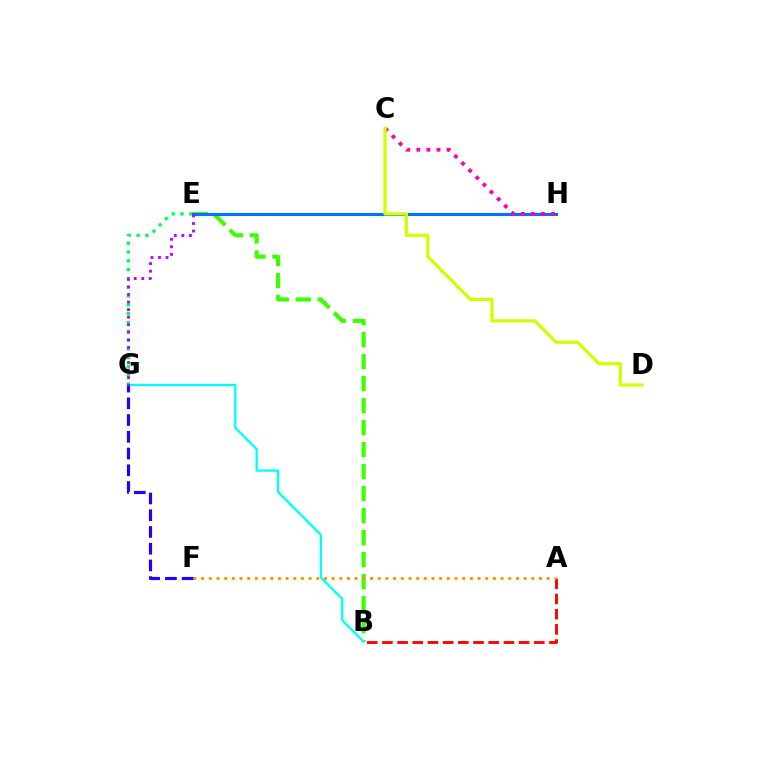{('B', 'E'): [{'color': '#3dff00', 'line_style': 'dashed', 'thickness': 2.99}], ('E', 'G'): [{'color': '#00ff5c', 'line_style': 'dotted', 'thickness': 2.39}, {'color': '#b900ff', 'line_style': 'dotted', 'thickness': 2.05}], ('B', 'G'): [{'color': '#00fff6', 'line_style': 'solid', 'thickness': 1.66}], ('A', 'B'): [{'color': '#ff0000', 'line_style': 'dashed', 'thickness': 2.06}], ('E', 'H'): [{'color': '#0074ff', 'line_style': 'solid', 'thickness': 2.21}], ('C', 'H'): [{'color': '#ff00ac', 'line_style': 'dotted', 'thickness': 2.74}], ('A', 'F'): [{'color': '#ff9400', 'line_style': 'dotted', 'thickness': 2.09}], ('C', 'D'): [{'color': '#d1ff00', 'line_style': 'solid', 'thickness': 2.33}], ('F', 'G'): [{'color': '#2500ff', 'line_style': 'dashed', 'thickness': 2.27}]}